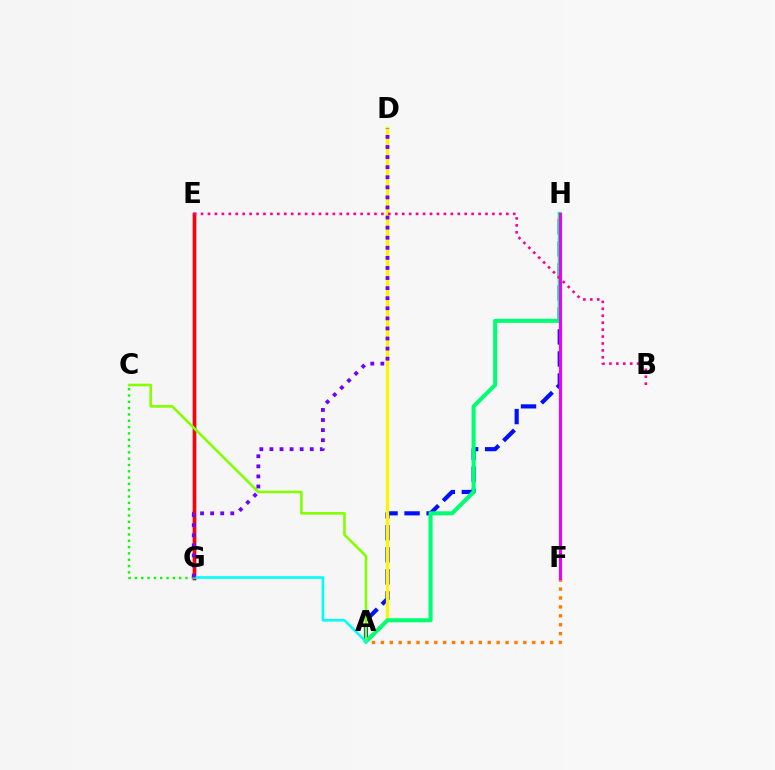{('E', 'G'): [{'color': '#008cff', 'line_style': 'solid', 'thickness': 2.49}, {'color': '#ff0000', 'line_style': 'solid', 'thickness': 2.51}], ('A', 'H'): [{'color': '#0010ff', 'line_style': 'dashed', 'thickness': 2.99}, {'color': '#00ff74', 'line_style': 'solid', 'thickness': 2.92}], ('C', 'G'): [{'color': '#08ff00', 'line_style': 'dotted', 'thickness': 1.72}], ('A', 'D'): [{'color': '#fcf500', 'line_style': 'solid', 'thickness': 2.37}], ('A', 'F'): [{'color': '#ff7c00', 'line_style': 'dotted', 'thickness': 2.42}], ('F', 'H'): [{'color': '#ee00ff', 'line_style': 'solid', 'thickness': 2.22}], ('A', 'C'): [{'color': '#84ff00', 'line_style': 'solid', 'thickness': 1.87}], ('A', 'G'): [{'color': '#00fff6', 'line_style': 'solid', 'thickness': 1.88}], ('D', 'G'): [{'color': '#7200ff', 'line_style': 'dotted', 'thickness': 2.74}], ('B', 'E'): [{'color': '#ff0094', 'line_style': 'dotted', 'thickness': 1.89}]}